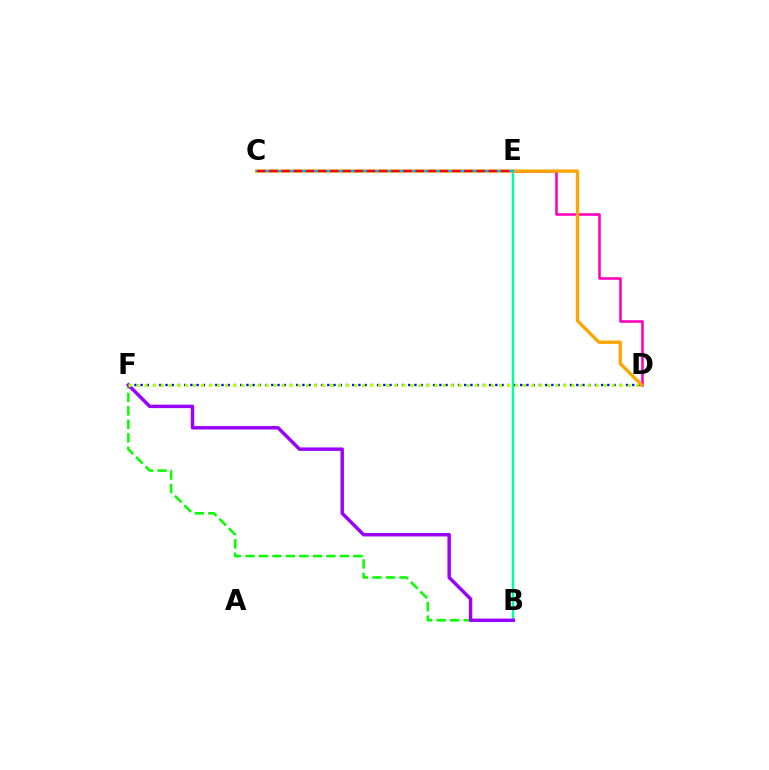{('D', 'E'): [{'color': '#ff00bd', 'line_style': 'solid', 'thickness': 1.86}], ('D', 'F'): [{'color': '#0010ff', 'line_style': 'dotted', 'thickness': 1.69}, {'color': '#b3ff00', 'line_style': 'dotted', 'thickness': 2.19}], ('B', 'E'): [{'color': '#00ff9d', 'line_style': 'solid', 'thickness': 1.75}], ('B', 'F'): [{'color': '#08ff00', 'line_style': 'dashed', 'thickness': 1.83}, {'color': '#9b00ff', 'line_style': 'solid', 'thickness': 2.48}], ('C', 'D'): [{'color': '#ffa500', 'line_style': 'solid', 'thickness': 2.4}], ('C', 'E'): [{'color': '#00b5ff', 'line_style': 'solid', 'thickness': 1.58}, {'color': '#ff0000', 'line_style': 'dashed', 'thickness': 1.66}]}